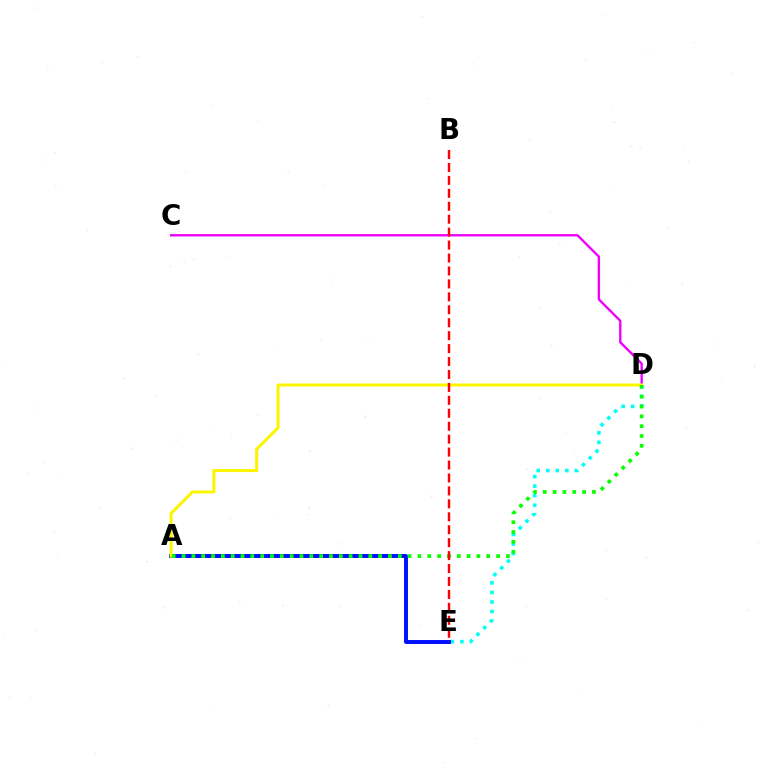{('D', 'E'): [{'color': '#00fff6', 'line_style': 'dotted', 'thickness': 2.59}], ('A', 'E'): [{'color': '#0010ff', 'line_style': 'solid', 'thickness': 2.84}], ('C', 'D'): [{'color': '#ee00ff', 'line_style': 'solid', 'thickness': 1.7}], ('A', 'D'): [{'color': '#fcf500', 'line_style': 'solid', 'thickness': 2.18}, {'color': '#08ff00', 'line_style': 'dotted', 'thickness': 2.67}], ('B', 'E'): [{'color': '#ff0000', 'line_style': 'dashed', 'thickness': 1.76}]}